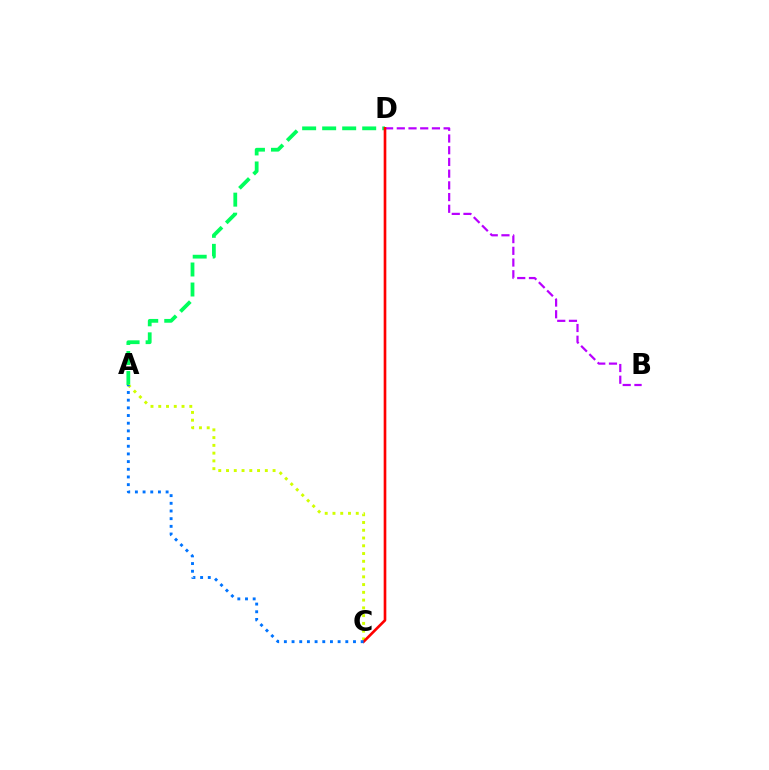{('A', 'D'): [{'color': '#00ff5c', 'line_style': 'dashed', 'thickness': 2.72}], ('B', 'D'): [{'color': '#b900ff', 'line_style': 'dashed', 'thickness': 1.59}], ('A', 'C'): [{'color': '#d1ff00', 'line_style': 'dotted', 'thickness': 2.11}, {'color': '#0074ff', 'line_style': 'dotted', 'thickness': 2.09}], ('C', 'D'): [{'color': '#ff0000', 'line_style': 'solid', 'thickness': 1.91}]}